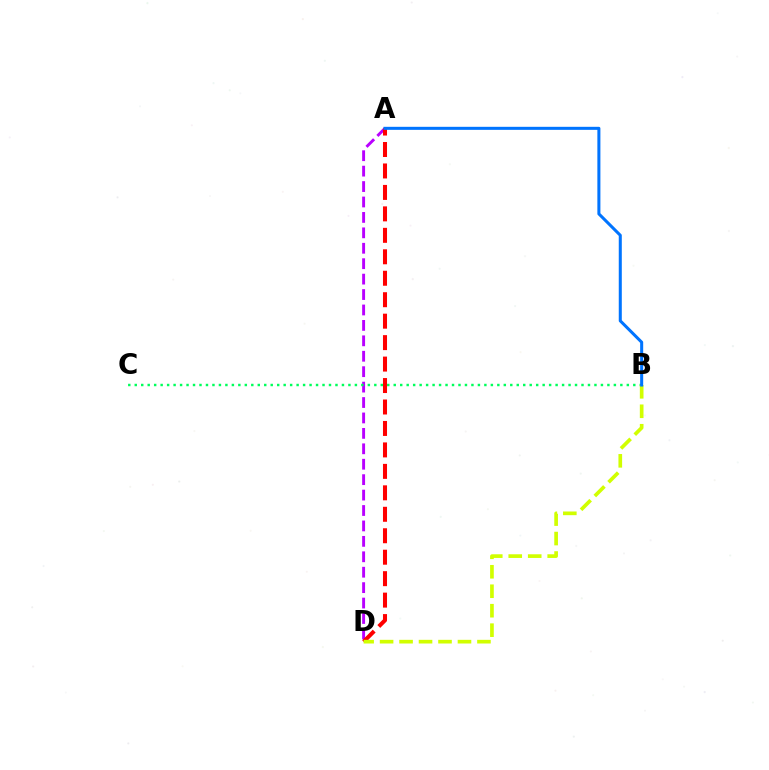{('A', 'D'): [{'color': '#b900ff', 'line_style': 'dashed', 'thickness': 2.1}, {'color': '#ff0000', 'line_style': 'dashed', 'thickness': 2.92}], ('B', 'C'): [{'color': '#00ff5c', 'line_style': 'dotted', 'thickness': 1.76}], ('B', 'D'): [{'color': '#d1ff00', 'line_style': 'dashed', 'thickness': 2.65}], ('A', 'B'): [{'color': '#0074ff', 'line_style': 'solid', 'thickness': 2.19}]}